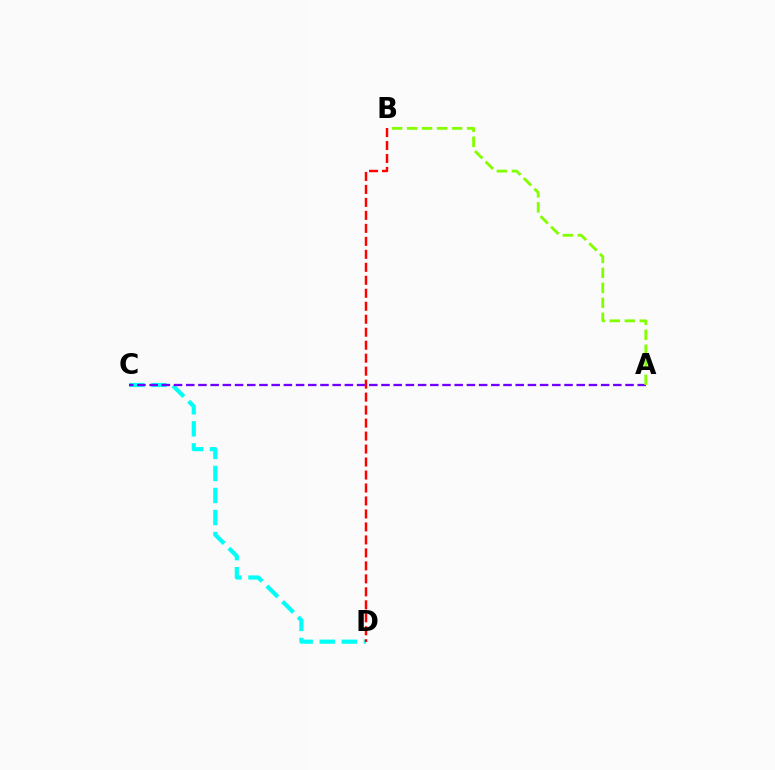{('C', 'D'): [{'color': '#00fff6', 'line_style': 'dashed', 'thickness': 2.99}], ('A', 'C'): [{'color': '#7200ff', 'line_style': 'dashed', 'thickness': 1.66}], ('A', 'B'): [{'color': '#84ff00', 'line_style': 'dashed', 'thickness': 2.04}], ('B', 'D'): [{'color': '#ff0000', 'line_style': 'dashed', 'thickness': 1.76}]}